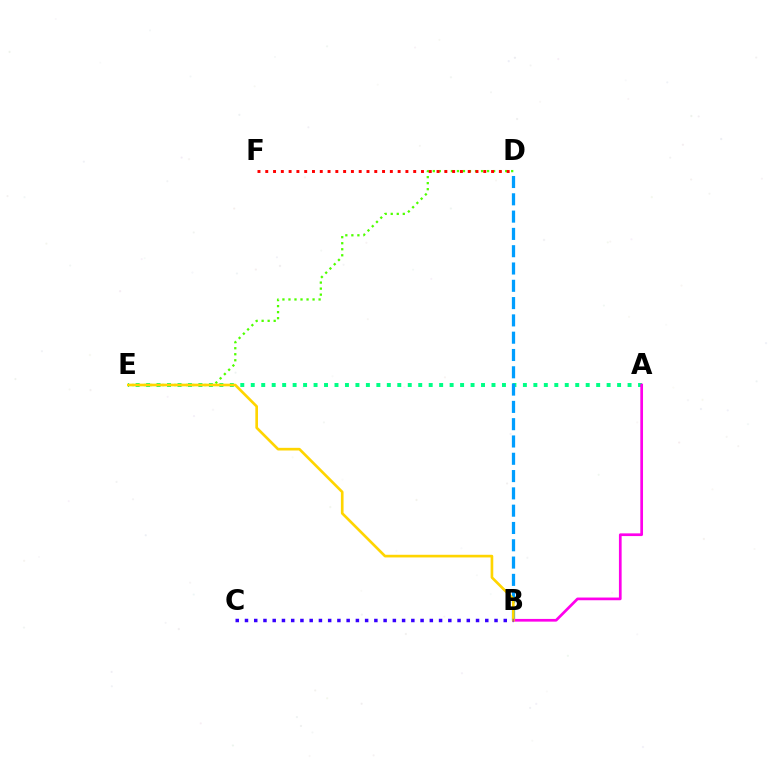{('A', 'E'): [{'color': '#00ff86', 'line_style': 'dotted', 'thickness': 2.84}], ('B', 'D'): [{'color': '#009eff', 'line_style': 'dashed', 'thickness': 2.35}], ('A', 'B'): [{'color': '#ff00ed', 'line_style': 'solid', 'thickness': 1.95}], ('D', 'E'): [{'color': '#4fff00', 'line_style': 'dotted', 'thickness': 1.64}], ('D', 'F'): [{'color': '#ff0000', 'line_style': 'dotted', 'thickness': 2.12}], ('B', 'E'): [{'color': '#ffd500', 'line_style': 'solid', 'thickness': 1.91}], ('B', 'C'): [{'color': '#3700ff', 'line_style': 'dotted', 'thickness': 2.51}]}